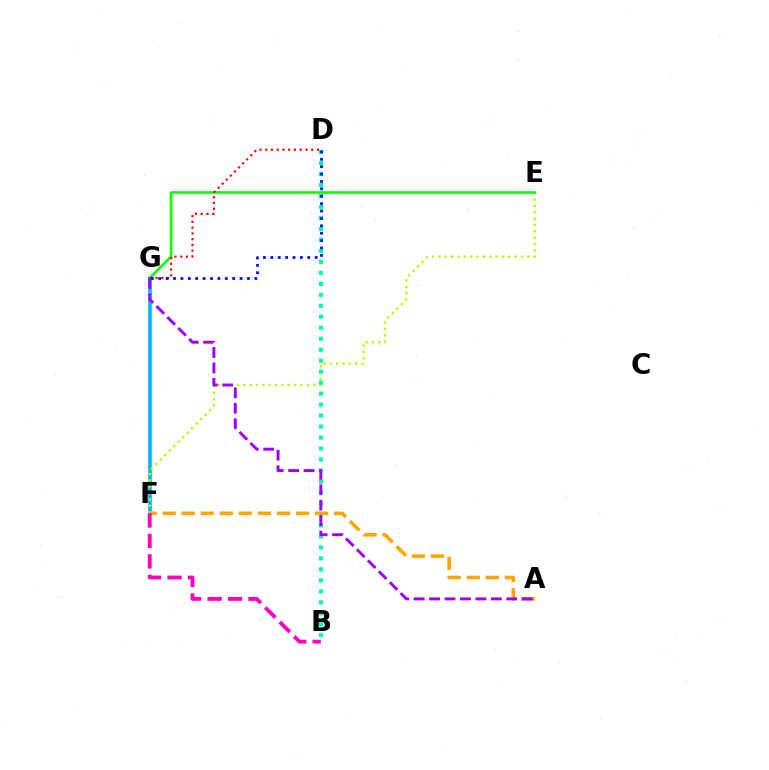{('F', 'G'): [{'color': '#00b5ff', 'line_style': 'solid', 'thickness': 2.59}], ('E', 'F'): [{'color': '#b3ff00', 'line_style': 'dotted', 'thickness': 1.73}], ('B', 'D'): [{'color': '#00ff9d', 'line_style': 'dotted', 'thickness': 2.98}], ('A', 'F'): [{'color': '#ffa500', 'line_style': 'dashed', 'thickness': 2.59}], ('E', 'G'): [{'color': '#08ff00', 'line_style': 'solid', 'thickness': 1.9}], ('B', 'F'): [{'color': '#ff00bd', 'line_style': 'dashed', 'thickness': 2.78}], ('D', 'G'): [{'color': '#ff0000', 'line_style': 'dotted', 'thickness': 1.56}, {'color': '#0010ff', 'line_style': 'dotted', 'thickness': 2.01}], ('A', 'G'): [{'color': '#9b00ff', 'line_style': 'dashed', 'thickness': 2.1}]}